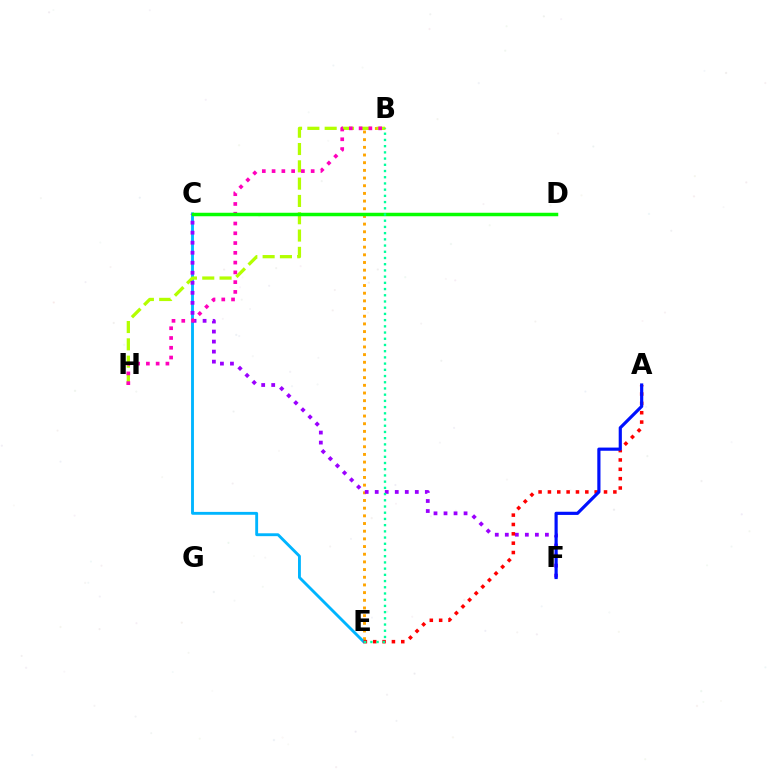{('B', 'E'): [{'color': '#ffa500', 'line_style': 'dotted', 'thickness': 2.09}, {'color': '#00ff9d', 'line_style': 'dotted', 'thickness': 1.69}], ('C', 'E'): [{'color': '#00b5ff', 'line_style': 'solid', 'thickness': 2.07}], ('B', 'H'): [{'color': '#b3ff00', 'line_style': 'dashed', 'thickness': 2.35}, {'color': '#ff00bd', 'line_style': 'dotted', 'thickness': 2.65}], ('C', 'F'): [{'color': '#9b00ff', 'line_style': 'dotted', 'thickness': 2.72}], ('A', 'E'): [{'color': '#ff0000', 'line_style': 'dotted', 'thickness': 2.54}], ('C', 'D'): [{'color': '#08ff00', 'line_style': 'solid', 'thickness': 2.51}], ('A', 'F'): [{'color': '#0010ff', 'line_style': 'solid', 'thickness': 2.29}]}